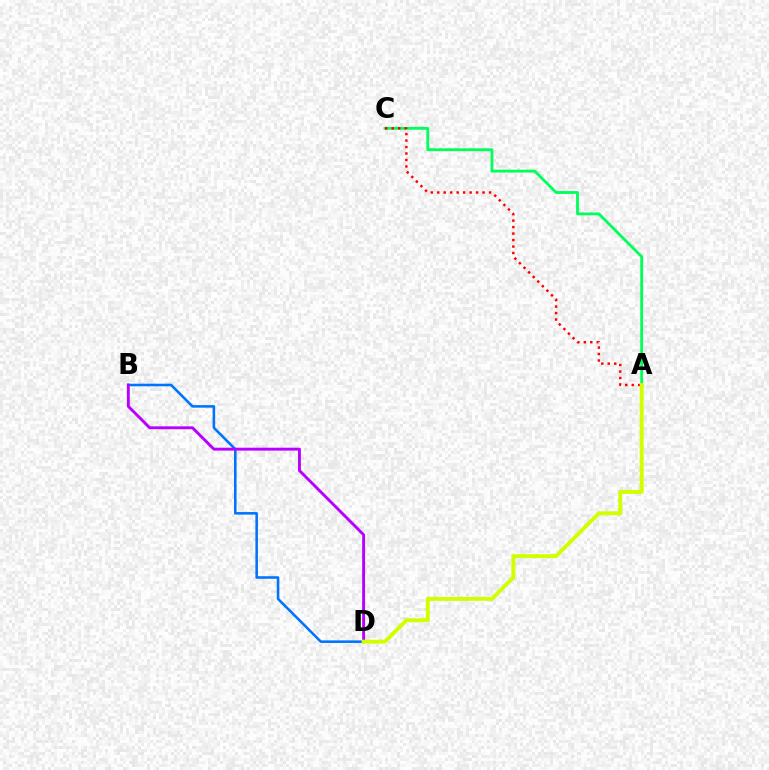{('B', 'D'): [{'color': '#0074ff', 'line_style': 'solid', 'thickness': 1.85}, {'color': '#b900ff', 'line_style': 'solid', 'thickness': 2.09}], ('A', 'C'): [{'color': '#00ff5c', 'line_style': 'solid', 'thickness': 2.04}, {'color': '#ff0000', 'line_style': 'dotted', 'thickness': 1.76}], ('A', 'D'): [{'color': '#d1ff00', 'line_style': 'solid', 'thickness': 2.81}]}